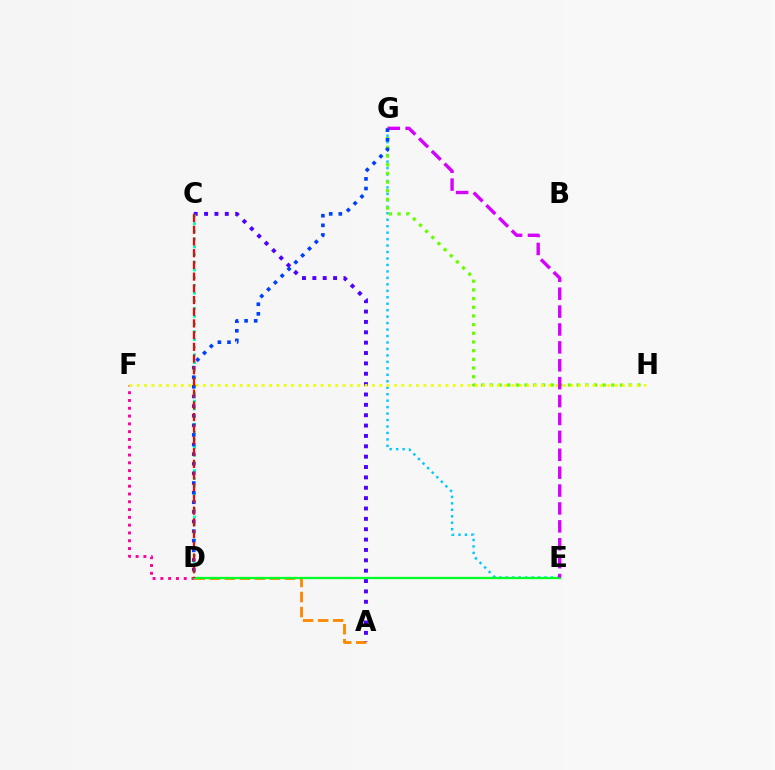{('D', 'F'): [{'color': '#ff00a0', 'line_style': 'dotted', 'thickness': 2.12}], ('E', 'G'): [{'color': '#00c7ff', 'line_style': 'dotted', 'thickness': 1.76}, {'color': '#d600ff', 'line_style': 'dashed', 'thickness': 2.43}], ('G', 'H'): [{'color': '#66ff00', 'line_style': 'dotted', 'thickness': 2.36}], ('A', 'D'): [{'color': '#ff8800', 'line_style': 'dashed', 'thickness': 2.04}], ('A', 'C'): [{'color': '#4f00ff', 'line_style': 'dotted', 'thickness': 2.82}], ('C', 'D'): [{'color': '#00ffaf', 'line_style': 'dotted', 'thickness': 2.1}, {'color': '#ff0000', 'line_style': 'dashed', 'thickness': 1.59}], ('F', 'H'): [{'color': '#eeff00', 'line_style': 'dotted', 'thickness': 2.0}], ('D', 'E'): [{'color': '#00ff27', 'line_style': 'solid', 'thickness': 1.65}], ('D', 'G'): [{'color': '#003fff', 'line_style': 'dotted', 'thickness': 2.61}]}